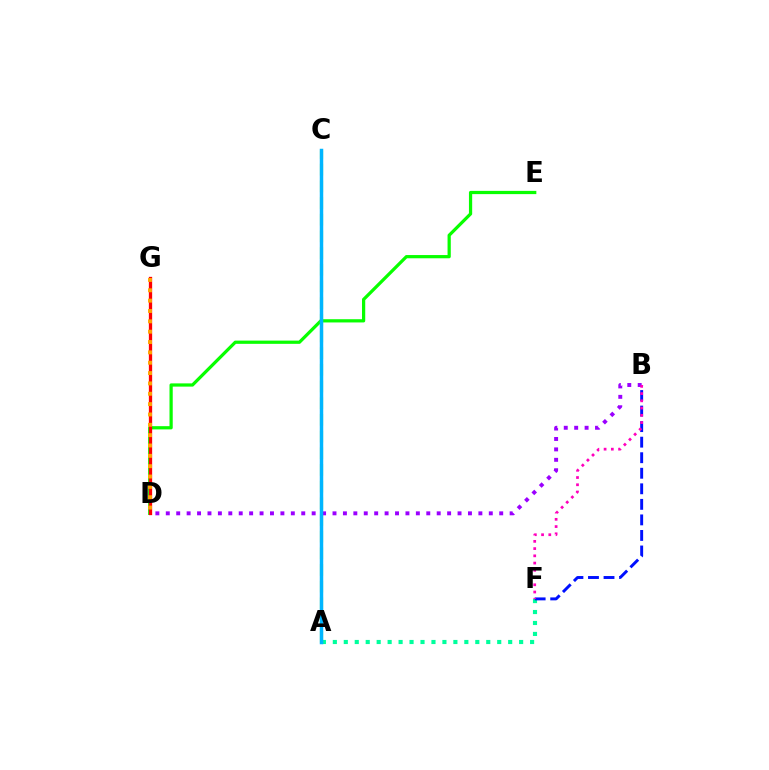{('D', 'E'): [{'color': '#08ff00', 'line_style': 'solid', 'thickness': 2.33}], ('A', 'C'): [{'color': '#b3ff00', 'line_style': 'dashed', 'thickness': 2.27}, {'color': '#00b5ff', 'line_style': 'solid', 'thickness': 2.5}], ('A', 'F'): [{'color': '#00ff9d', 'line_style': 'dotted', 'thickness': 2.98}], ('B', 'D'): [{'color': '#9b00ff', 'line_style': 'dotted', 'thickness': 2.83}], ('B', 'F'): [{'color': '#0010ff', 'line_style': 'dashed', 'thickness': 2.11}, {'color': '#ff00bd', 'line_style': 'dotted', 'thickness': 1.97}], ('D', 'G'): [{'color': '#ff0000', 'line_style': 'solid', 'thickness': 2.37}, {'color': '#ffa500', 'line_style': 'dotted', 'thickness': 2.81}]}